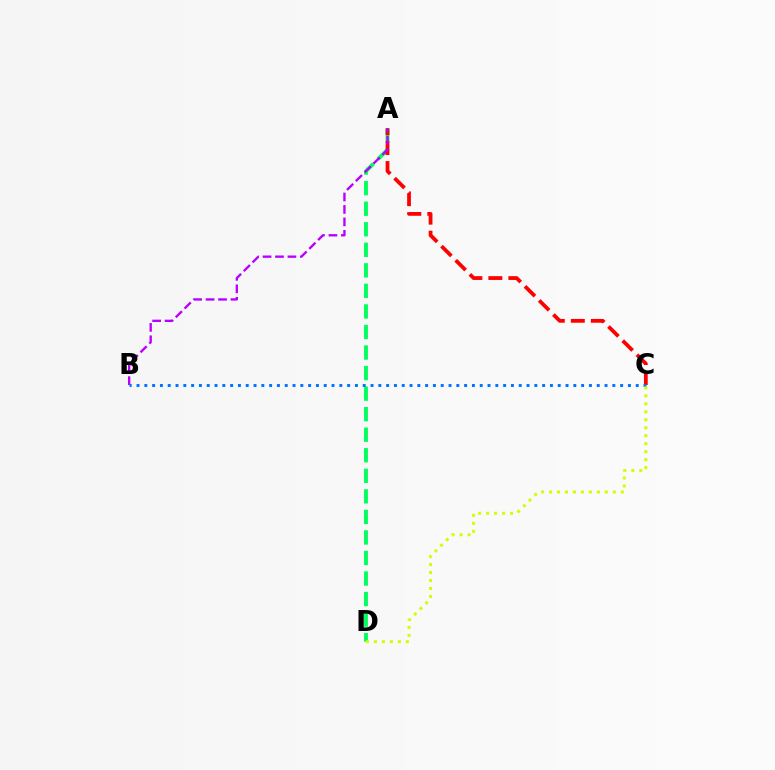{('A', 'D'): [{'color': '#00ff5c', 'line_style': 'dashed', 'thickness': 2.79}], ('A', 'C'): [{'color': '#ff0000', 'line_style': 'dashed', 'thickness': 2.72}], ('A', 'B'): [{'color': '#b900ff', 'line_style': 'dashed', 'thickness': 1.69}], ('B', 'C'): [{'color': '#0074ff', 'line_style': 'dotted', 'thickness': 2.12}], ('C', 'D'): [{'color': '#d1ff00', 'line_style': 'dotted', 'thickness': 2.17}]}